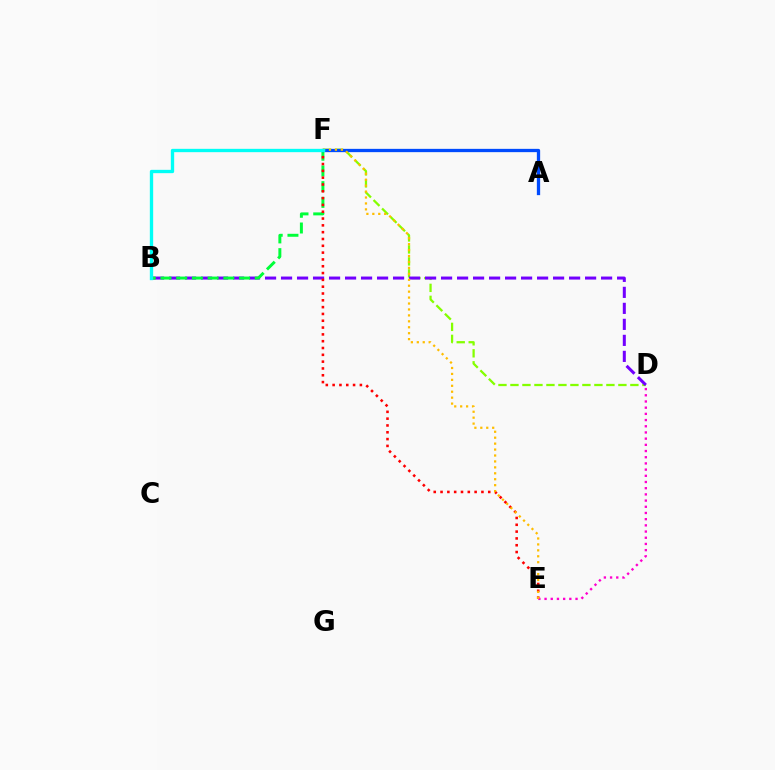{('D', 'F'): [{'color': '#84ff00', 'line_style': 'dashed', 'thickness': 1.63}], ('B', 'D'): [{'color': '#7200ff', 'line_style': 'dashed', 'thickness': 2.17}], ('B', 'F'): [{'color': '#00ff39', 'line_style': 'dashed', 'thickness': 2.14}, {'color': '#00fff6', 'line_style': 'solid', 'thickness': 2.4}], ('E', 'F'): [{'color': '#ff0000', 'line_style': 'dotted', 'thickness': 1.85}, {'color': '#ffbd00', 'line_style': 'dotted', 'thickness': 1.61}], ('A', 'F'): [{'color': '#004bff', 'line_style': 'solid', 'thickness': 2.37}], ('D', 'E'): [{'color': '#ff00cf', 'line_style': 'dotted', 'thickness': 1.68}]}